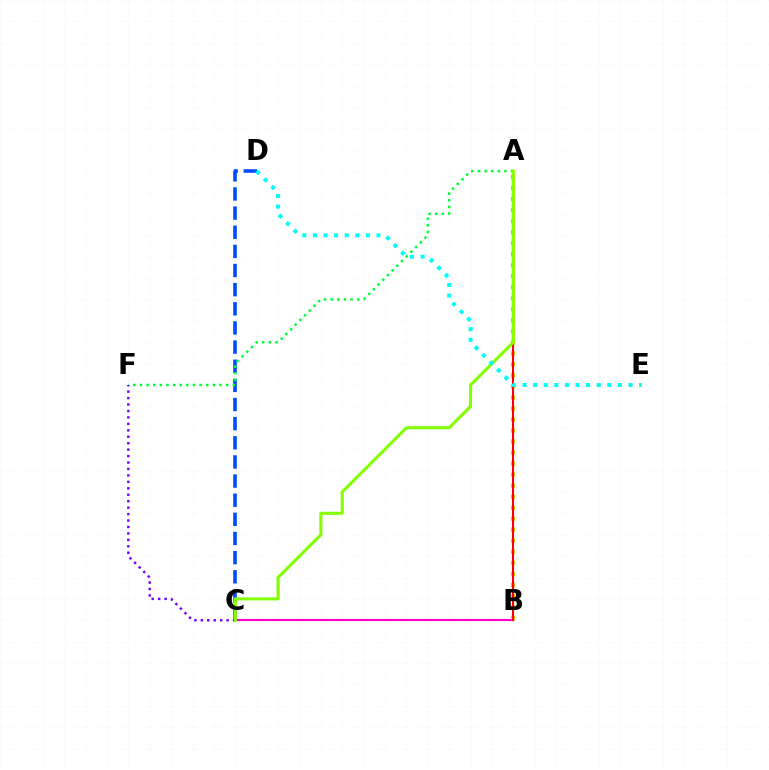{('C', 'D'): [{'color': '#004bff', 'line_style': 'dashed', 'thickness': 2.6}], ('B', 'C'): [{'color': '#ff00cf', 'line_style': 'solid', 'thickness': 1.54}], ('A', 'F'): [{'color': '#00ff39', 'line_style': 'dotted', 'thickness': 1.8}], ('A', 'B'): [{'color': '#ffbd00', 'line_style': 'dotted', 'thickness': 2.99}, {'color': '#ff0000', 'line_style': 'solid', 'thickness': 1.51}], ('C', 'F'): [{'color': '#7200ff', 'line_style': 'dotted', 'thickness': 1.75}], ('A', 'C'): [{'color': '#84ff00', 'line_style': 'solid', 'thickness': 2.22}], ('D', 'E'): [{'color': '#00fff6', 'line_style': 'dotted', 'thickness': 2.88}]}